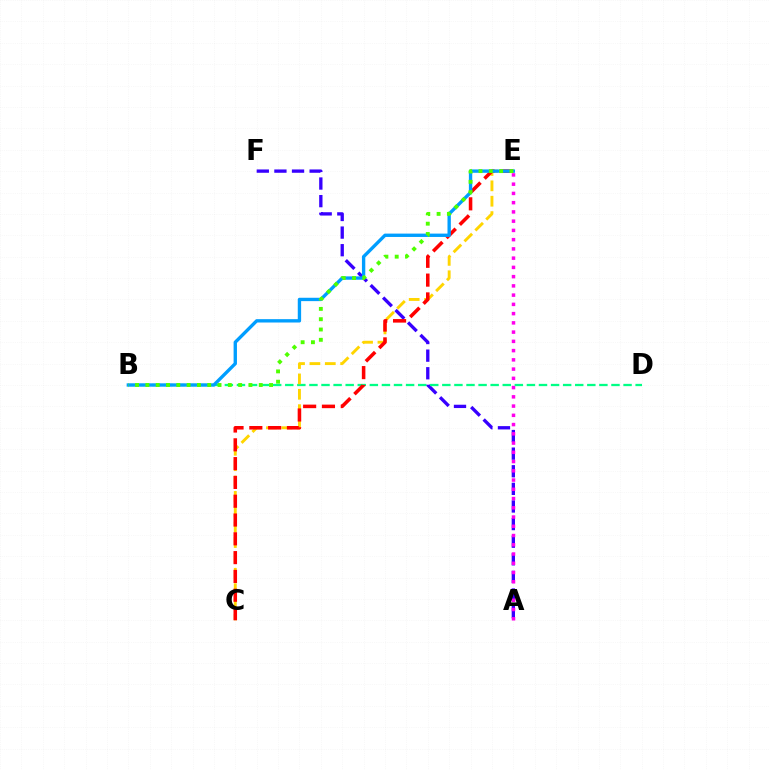{('A', 'F'): [{'color': '#3700ff', 'line_style': 'dashed', 'thickness': 2.39}], ('B', 'D'): [{'color': '#00ff86', 'line_style': 'dashed', 'thickness': 1.64}], ('C', 'E'): [{'color': '#ffd500', 'line_style': 'dashed', 'thickness': 2.09}, {'color': '#ff0000', 'line_style': 'dashed', 'thickness': 2.55}], ('B', 'E'): [{'color': '#009eff', 'line_style': 'solid', 'thickness': 2.42}, {'color': '#4fff00', 'line_style': 'dotted', 'thickness': 2.8}], ('A', 'E'): [{'color': '#ff00ed', 'line_style': 'dotted', 'thickness': 2.51}]}